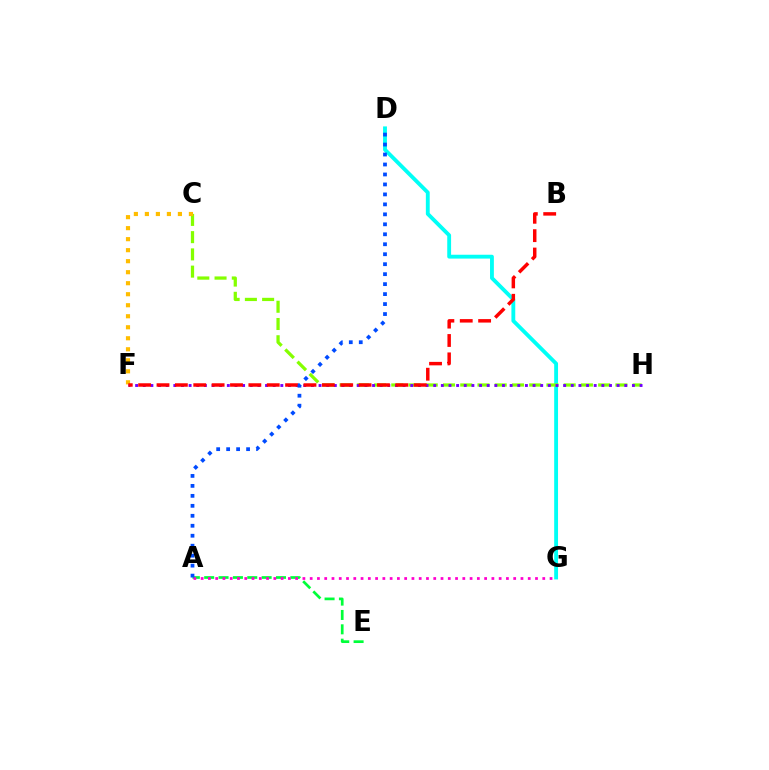{('D', 'G'): [{'color': '#00fff6', 'line_style': 'solid', 'thickness': 2.77}], ('C', 'H'): [{'color': '#84ff00', 'line_style': 'dashed', 'thickness': 2.34}], ('C', 'F'): [{'color': '#ffbd00', 'line_style': 'dotted', 'thickness': 2.99}], ('F', 'H'): [{'color': '#7200ff', 'line_style': 'dotted', 'thickness': 2.08}], ('A', 'E'): [{'color': '#00ff39', 'line_style': 'dashed', 'thickness': 1.95}], ('A', 'G'): [{'color': '#ff00cf', 'line_style': 'dotted', 'thickness': 1.97}], ('B', 'F'): [{'color': '#ff0000', 'line_style': 'dashed', 'thickness': 2.5}], ('A', 'D'): [{'color': '#004bff', 'line_style': 'dotted', 'thickness': 2.71}]}